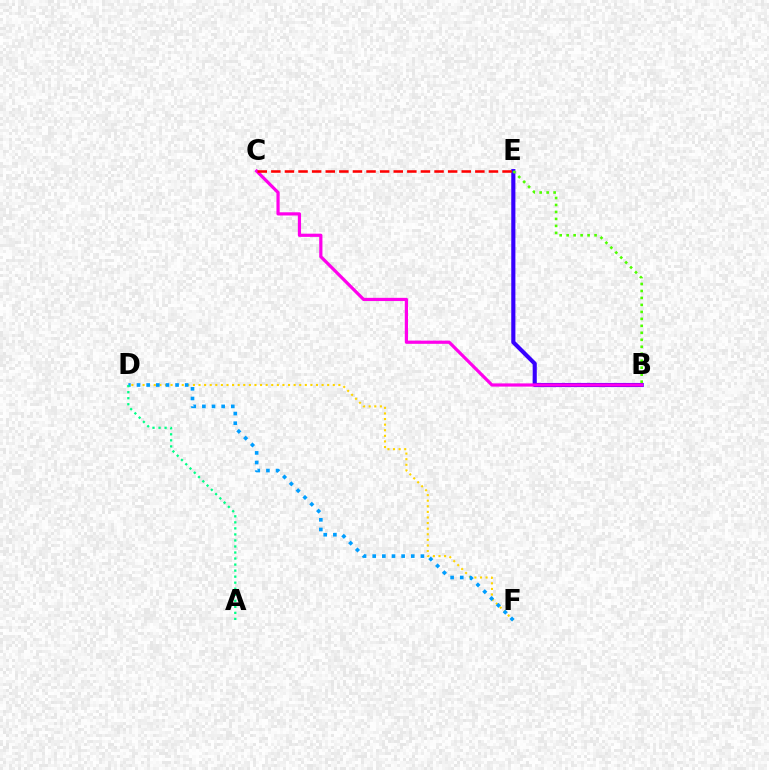{('B', 'E'): [{'color': '#3700ff', 'line_style': 'solid', 'thickness': 2.97}, {'color': '#4fff00', 'line_style': 'dotted', 'thickness': 1.9}], ('D', 'F'): [{'color': '#ffd500', 'line_style': 'dotted', 'thickness': 1.52}, {'color': '#009eff', 'line_style': 'dotted', 'thickness': 2.62}], ('B', 'C'): [{'color': '#ff00ed', 'line_style': 'solid', 'thickness': 2.31}], ('C', 'E'): [{'color': '#ff0000', 'line_style': 'dashed', 'thickness': 1.85}], ('A', 'D'): [{'color': '#00ff86', 'line_style': 'dotted', 'thickness': 1.64}]}